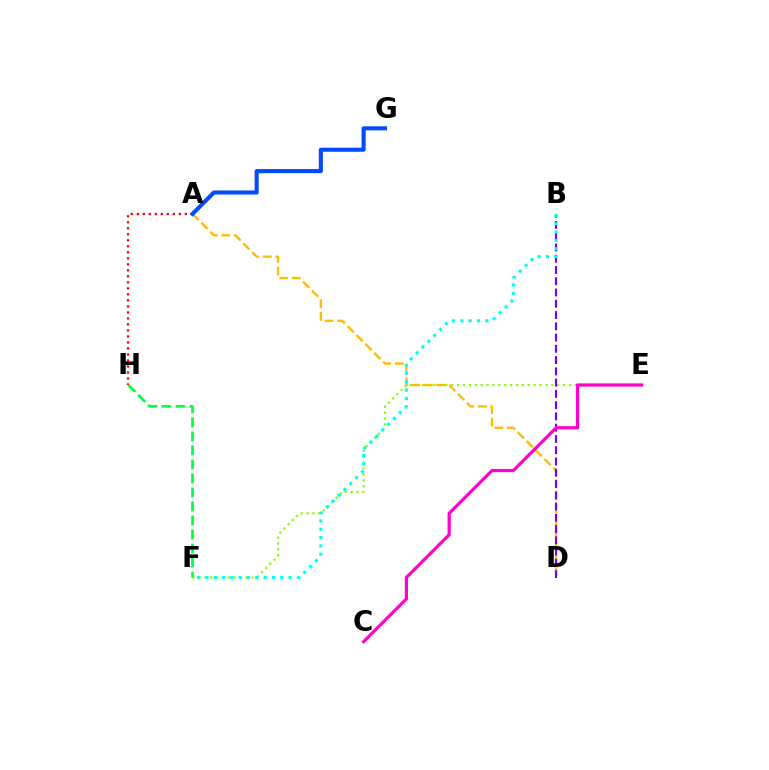{('E', 'F'): [{'color': '#84ff00', 'line_style': 'dotted', 'thickness': 1.6}], ('A', 'D'): [{'color': '#ffbd00', 'line_style': 'dashed', 'thickness': 1.71}], ('A', 'H'): [{'color': '#ff0000', 'line_style': 'dotted', 'thickness': 1.63}], ('B', 'D'): [{'color': '#7200ff', 'line_style': 'dashed', 'thickness': 1.53}], ('A', 'G'): [{'color': '#004bff', 'line_style': 'solid', 'thickness': 2.93}], ('B', 'F'): [{'color': '#00fff6', 'line_style': 'dotted', 'thickness': 2.26}], ('F', 'H'): [{'color': '#00ff39', 'line_style': 'dashed', 'thickness': 1.9}], ('C', 'E'): [{'color': '#ff00cf', 'line_style': 'solid', 'thickness': 2.3}]}